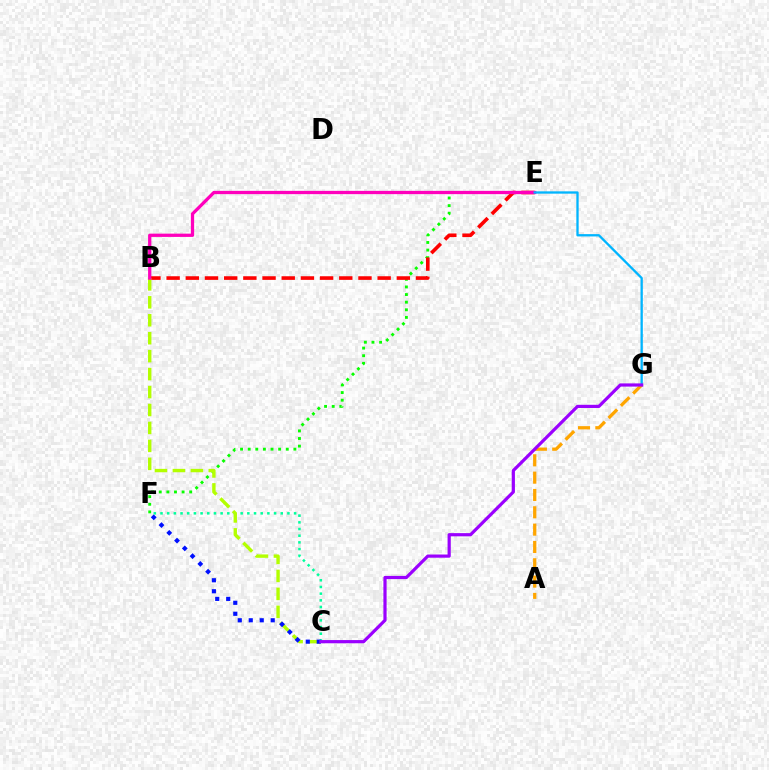{('E', 'F'): [{'color': '#08ff00', 'line_style': 'dotted', 'thickness': 2.07}], ('B', 'E'): [{'color': '#ff0000', 'line_style': 'dashed', 'thickness': 2.61}, {'color': '#ff00bd', 'line_style': 'solid', 'thickness': 2.36}], ('C', 'F'): [{'color': '#00ff9d', 'line_style': 'dotted', 'thickness': 1.81}, {'color': '#0010ff', 'line_style': 'dotted', 'thickness': 2.98}], ('B', 'C'): [{'color': '#b3ff00', 'line_style': 'dashed', 'thickness': 2.44}], ('E', 'G'): [{'color': '#00b5ff', 'line_style': 'solid', 'thickness': 1.66}], ('A', 'G'): [{'color': '#ffa500', 'line_style': 'dashed', 'thickness': 2.35}], ('C', 'G'): [{'color': '#9b00ff', 'line_style': 'solid', 'thickness': 2.3}]}